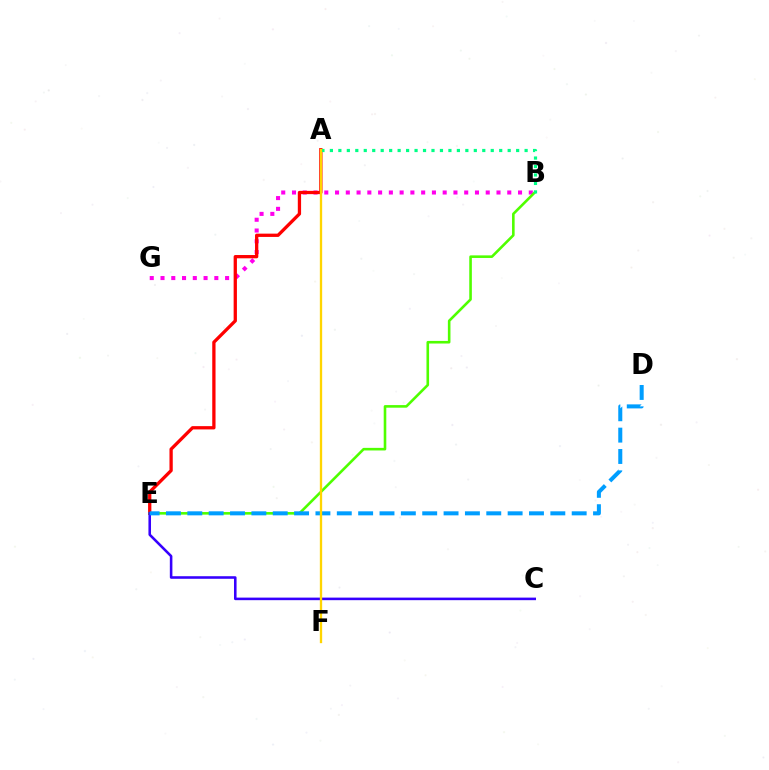{('B', 'G'): [{'color': '#ff00ed', 'line_style': 'dotted', 'thickness': 2.92}], ('A', 'E'): [{'color': '#ff0000', 'line_style': 'solid', 'thickness': 2.37}], ('B', 'E'): [{'color': '#4fff00', 'line_style': 'solid', 'thickness': 1.87}], ('C', 'E'): [{'color': '#3700ff', 'line_style': 'solid', 'thickness': 1.85}], ('D', 'E'): [{'color': '#009eff', 'line_style': 'dashed', 'thickness': 2.9}], ('A', 'B'): [{'color': '#00ff86', 'line_style': 'dotted', 'thickness': 2.3}], ('A', 'F'): [{'color': '#ffd500', 'line_style': 'solid', 'thickness': 1.68}]}